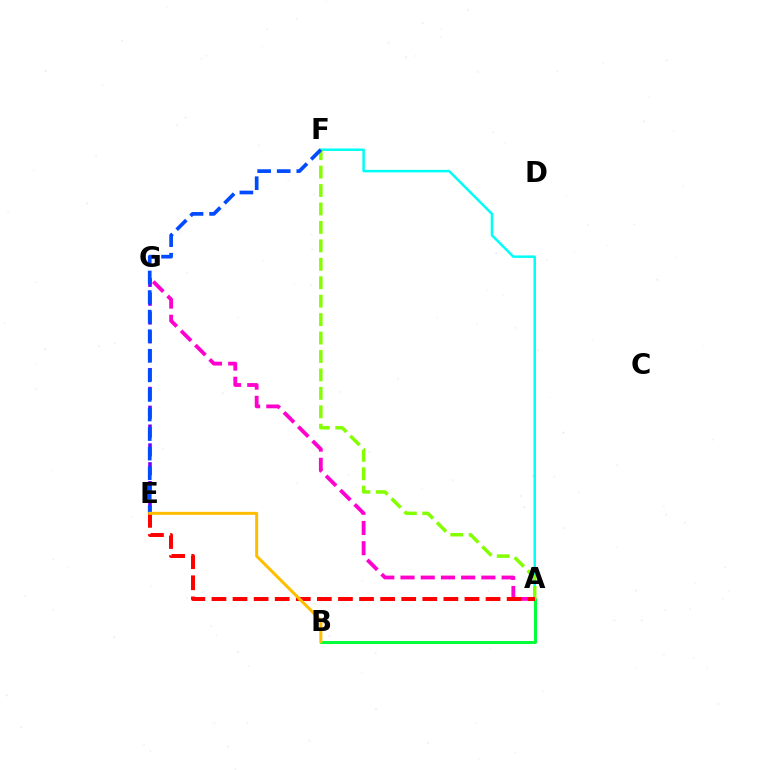{('A', 'B'): [{'color': '#00ff39', 'line_style': 'solid', 'thickness': 2.14}], ('A', 'F'): [{'color': '#00fff6', 'line_style': 'solid', 'thickness': 1.8}, {'color': '#84ff00', 'line_style': 'dashed', 'thickness': 2.5}], ('E', 'G'): [{'color': '#7200ff', 'line_style': 'dashed', 'thickness': 2.56}], ('A', 'G'): [{'color': '#ff00cf', 'line_style': 'dashed', 'thickness': 2.75}], ('E', 'F'): [{'color': '#004bff', 'line_style': 'dashed', 'thickness': 2.66}], ('A', 'E'): [{'color': '#ff0000', 'line_style': 'dashed', 'thickness': 2.86}], ('B', 'E'): [{'color': '#ffbd00', 'line_style': 'solid', 'thickness': 2.16}]}